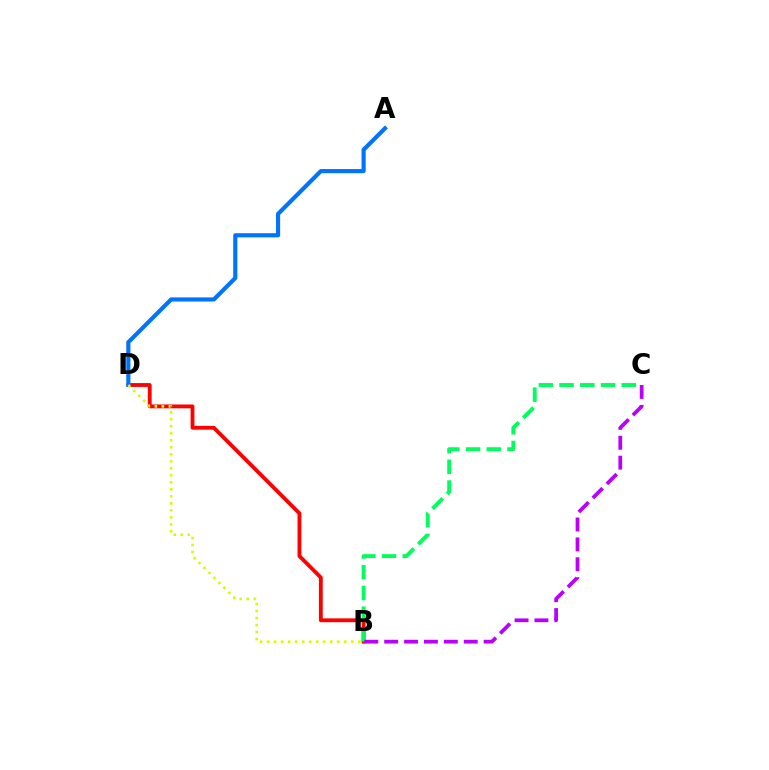{('B', 'D'): [{'color': '#ff0000', 'line_style': 'solid', 'thickness': 2.76}, {'color': '#d1ff00', 'line_style': 'dotted', 'thickness': 1.9}], ('A', 'D'): [{'color': '#0074ff', 'line_style': 'solid', 'thickness': 2.99}], ('B', 'C'): [{'color': '#00ff5c', 'line_style': 'dashed', 'thickness': 2.82}, {'color': '#b900ff', 'line_style': 'dashed', 'thickness': 2.7}]}